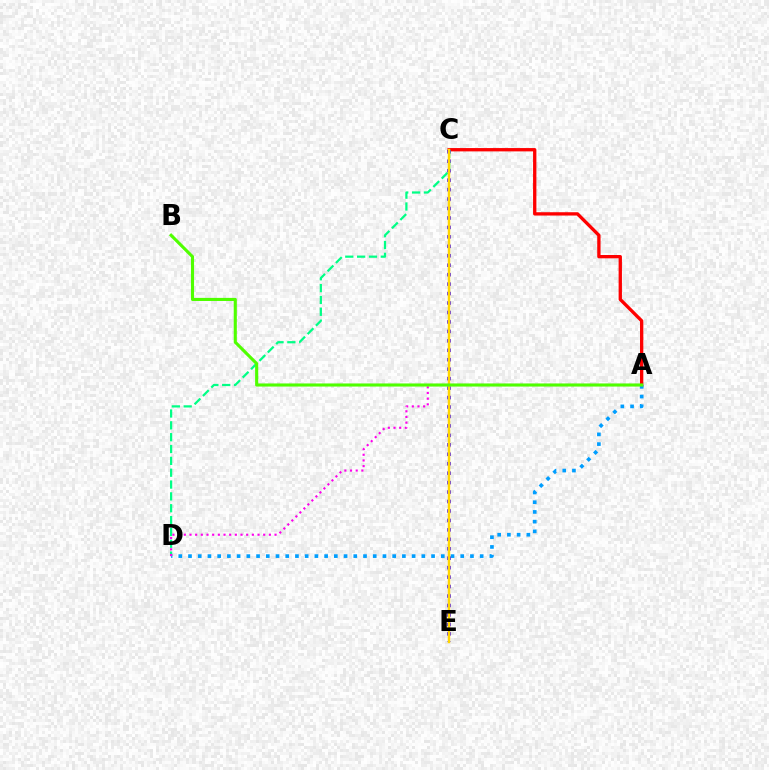{('A', 'C'): [{'color': '#ff0000', 'line_style': 'solid', 'thickness': 2.39}], ('A', 'D'): [{'color': '#009eff', 'line_style': 'dotted', 'thickness': 2.64}, {'color': '#ff00ed', 'line_style': 'dotted', 'thickness': 1.54}], ('C', 'E'): [{'color': '#3700ff', 'line_style': 'dotted', 'thickness': 2.57}, {'color': '#ffd500', 'line_style': 'solid', 'thickness': 1.76}], ('C', 'D'): [{'color': '#00ff86', 'line_style': 'dashed', 'thickness': 1.61}], ('A', 'B'): [{'color': '#4fff00', 'line_style': 'solid', 'thickness': 2.23}]}